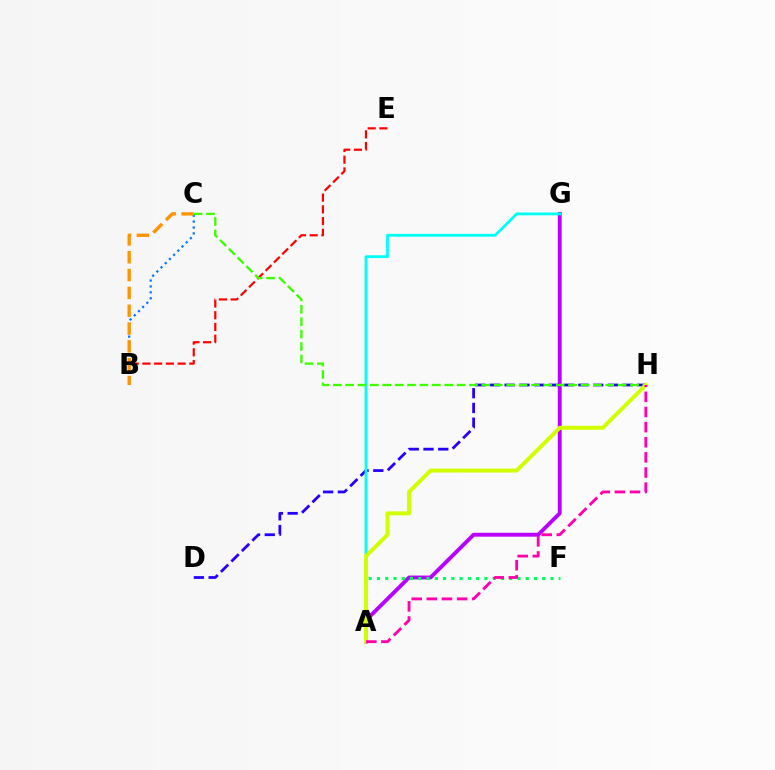{('B', 'E'): [{'color': '#ff0000', 'line_style': 'dashed', 'thickness': 1.59}], ('D', 'H'): [{'color': '#2500ff', 'line_style': 'dashed', 'thickness': 2.0}], ('A', 'G'): [{'color': '#b900ff', 'line_style': 'solid', 'thickness': 2.79}, {'color': '#00fff6', 'line_style': 'solid', 'thickness': 2.02}], ('B', 'C'): [{'color': '#0074ff', 'line_style': 'dotted', 'thickness': 1.61}, {'color': '#ff9400', 'line_style': 'dashed', 'thickness': 2.42}], ('A', 'F'): [{'color': '#00ff5c', 'line_style': 'dotted', 'thickness': 2.25}], ('C', 'H'): [{'color': '#3dff00', 'line_style': 'dashed', 'thickness': 1.68}], ('A', 'H'): [{'color': '#d1ff00', 'line_style': 'solid', 'thickness': 2.85}, {'color': '#ff00ac', 'line_style': 'dashed', 'thickness': 2.06}]}